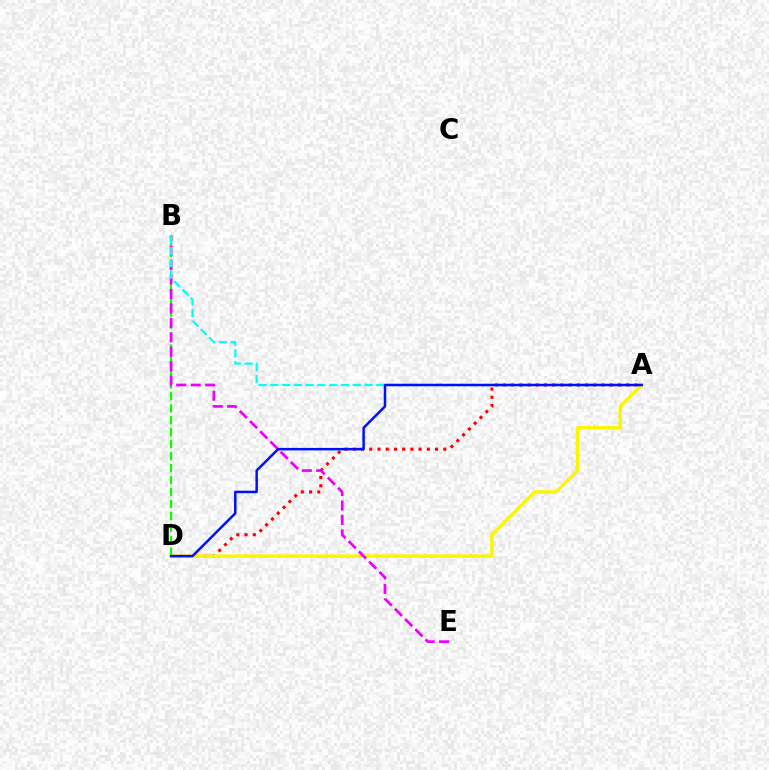{('A', 'D'): [{'color': '#ff0000', 'line_style': 'dotted', 'thickness': 2.23}, {'color': '#fcf500', 'line_style': 'solid', 'thickness': 2.46}, {'color': '#0010ff', 'line_style': 'solid', 'thickness': 1.8}], ('B', 'D'): [{'color': '#08ff00', 'line_style': 'dashed', 'thickness': 1.62}], ('B', 'E'): [{'color': '#ee00ff', 'line_style': 'dashed', 'thickness': 1.96}], ('A', 'B'): [{'color': '#00fff6', 'line_style': 'dashed', 'thickness': 1.6}]}